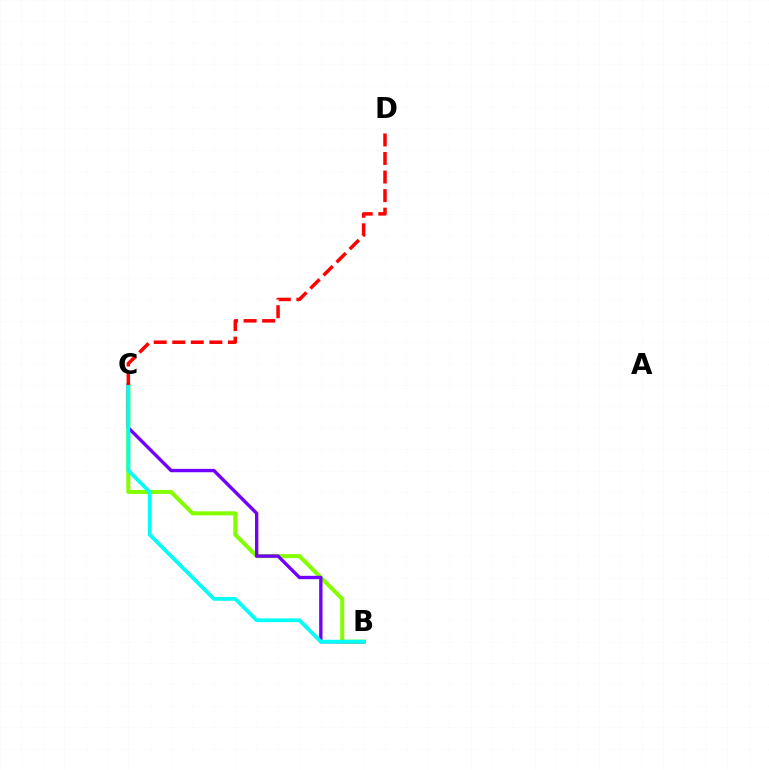{('B', 'C'): [{'color': '#84ff00', 'line_style': 'solid', 'thickness': 2.91}, {'color': '#7200ff', 'line_style': 'solid', 'thickness': 2.42}, {'color': '#00fff6', 'line_style': 'solid', 'thickness': 2.69}], ('C', 'D'): [{'color': '#ff0000', 'line_style': 'dashed', 'thickness': 2.52}]}